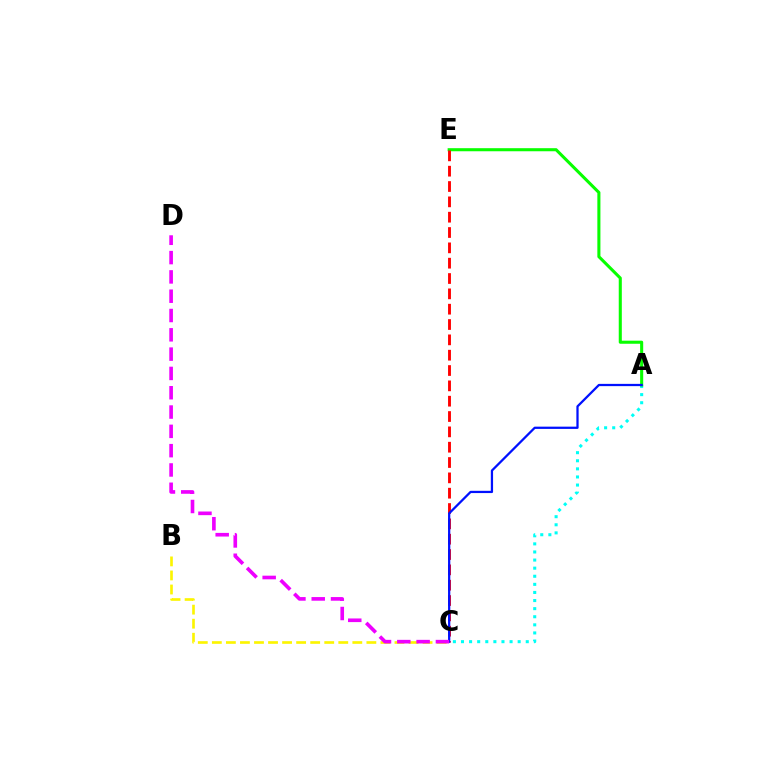{('A', 'C'): [{'color': '#00fff6', 'line_style': 'dotted', 'thickness': 2.2}, {'color': '#0010ff', 'line_style': 'solid', 'thickness': 1.62}], ('A', 'E'): [{'color': '#08ff00', 'line_style': 'solid', 'thickness': 2.21}], ('B', 'C'): [{'color': '#fcf500', 'line_style': 'dashed', 'thickness': 1.91}], ('C', 'E'): [{'color': '#ff0000', 'line_style': 'dashed', 'thickness': 2.08}], ('C', 'D'): [{'color': '#ee00ff', 'line_style': 'dashed', 'thickness': 2.62}]}